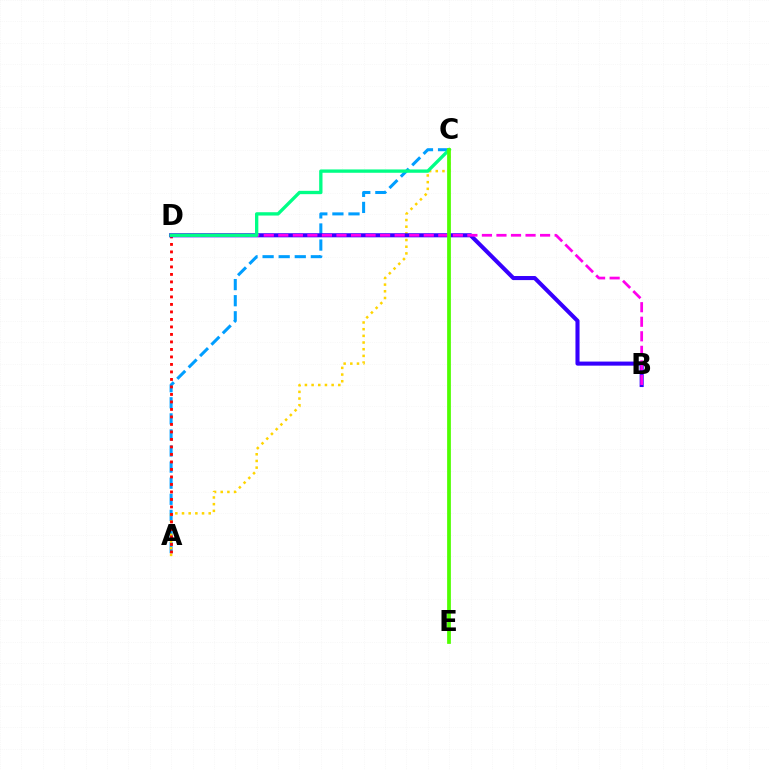{('A', 'C'): [{'color': '#009eff', 'line_style': 'dashed', 'thickness': 2.18}, {'color': '#ffd500', 'line_style': 'dotted', 'thickness': 1.81}], ('A', 'D'): [{'color': '#ff0000', 'line_style': 'dotted', 'thickness': 2.04}], ('B', 'D'): [{'color': '#3700ff', 'line_style': 'solid', 'thickness': 2.93}, {'color': '#ff00ed', 'line_style': 'dashed', 'thickness': 1.98}], ('C', 'D'): [{'color': '#00ff86', 'line_style': 'solid', 'thickness': 2.4}], ('C', 'E'): [{'color': '#4fff00', 'line_style': 'solid', 'thickness': 2.7}]}